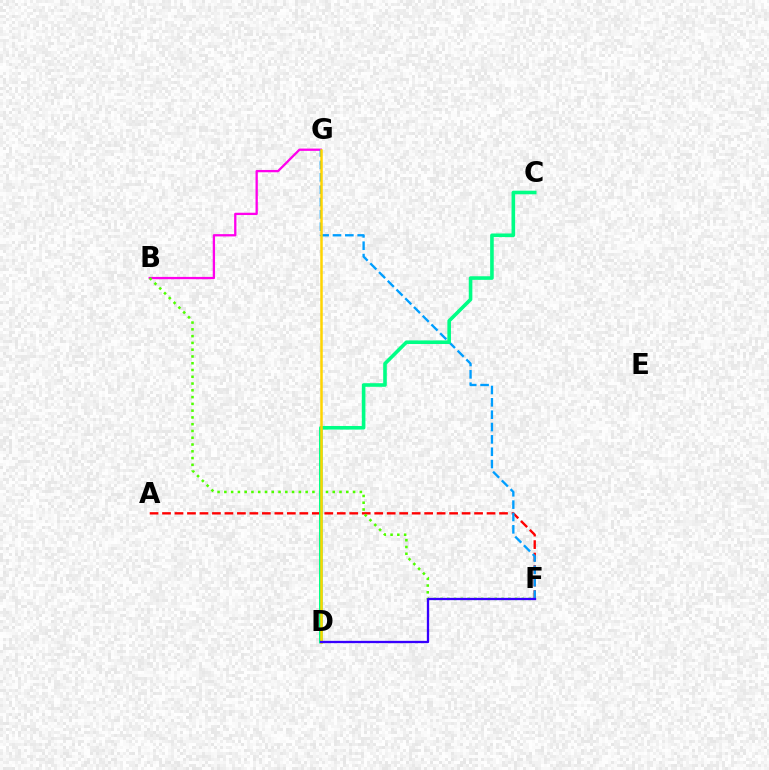{('A', 'F'): [{'color': '#ff0000', 'line_style': 'dashed', 'thickness': 1.7}], ('B', 'G'): [{'color': '#ff00ed', 'line_style': 'solid', 'thickness': 1.65}], ('F', 'G'): [{'color': '#009eff', 'line_style': 'dashed', 'thickness': 1.68}], ('B', 'F'): [{'color': '#4fff00', 'line_style': 'dotted', 'thickness': 1.84}], ('C', 'D'): [{'color': '#00ff86', 'line_style': 'solid', 'thickness': 2.59}], ('D', 'G'): [{'color': '#ffd500', 'line_style': 'solid', 'thickness': 1.8}], ('D', 'F'): [{'color': '#3700ff', 'line_style': 'solid', 'thickness': 1.65}]}